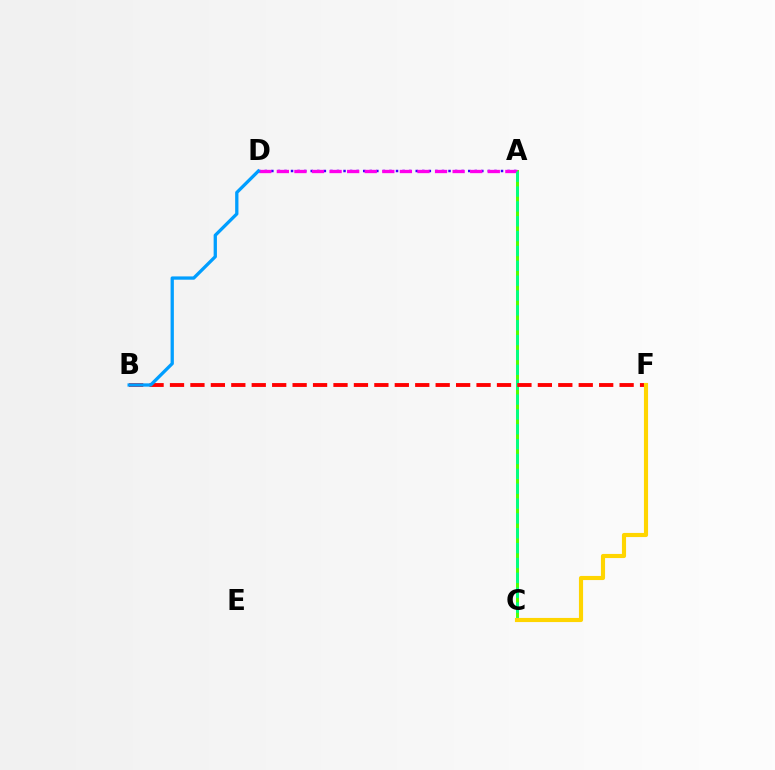{('A', 'D'): [{'color': '#3700ff', 'line_style': 'dotted', 'thickness': 1.78}, {'color': '#ff00ed', 'line_style': 'dashed', 'thickness': 2.39}], ('A', 'C'): [{'color': '#4fff00', 'line_style': 'solid', 'thickness': 2.14}, {'color': '#00ff86', 'line_style': 'dashed', 'thickness': 2.02}], ('B', 'F'): [{'color': '#ff0000', 'line_style': 'dashed', 'thickness': 2.78}], ('B', 'D'): [{'color': '#009eff', 'line_style': 'solid', 'thickness': 2.37}], ('C', 'F'): [{'color': '#ffd500', 'line_style': 'solid', 'thickness': 2.97}]}